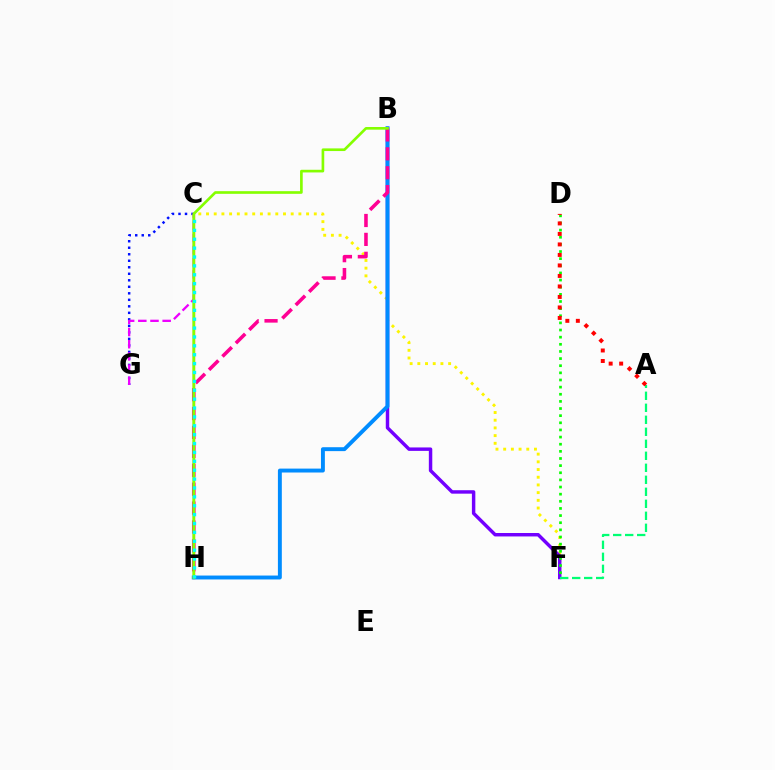{('C', 'F'): [{'color': '#fcf500', 'line_style': 'dotted', 'thickness': 2.09}], ('C', 'G'): [{'color': '#0010ff', 'line_style': 'dotted', 'thickness': 1.77}, {'color': '#ee00ff', 'line_style': 'dashed', 'thickness': 1.65}], ('B', 'F'): [{'color': '#7200ff', 'line_style': 'solid', 'thickness': 2.48}], ('D', 'F'): [{'color': '#08ff00', 'line_style': 'dotted', 'thickness': 1.94}], ('A', 'F'): [{'color': '#00ff74', 'line_style': 'dashed', 'thickness': 1.63}], ('C', 'H'): [{'color': '#ff7c00', 'line_style': 'solid', 'thickness': 1.73}, {'color': '#00fff6', 'line_style': 'dotted', 'thickness': 2.41}], ('A', 'D'): [{'color': '#ff0000', 'line_style': 'dotted', 'thickness': 2.85}], ('B', 'H'): [{'color': '#008cff', 'line_style': 'solid', 'thickness': 2.82}, {'color': '#ff0094', 'line_style': 'dashed', 'thickness': 2.57}, {'color': '#84ff00', 'line_style': 'solid', 'thickness': 1.91}]}